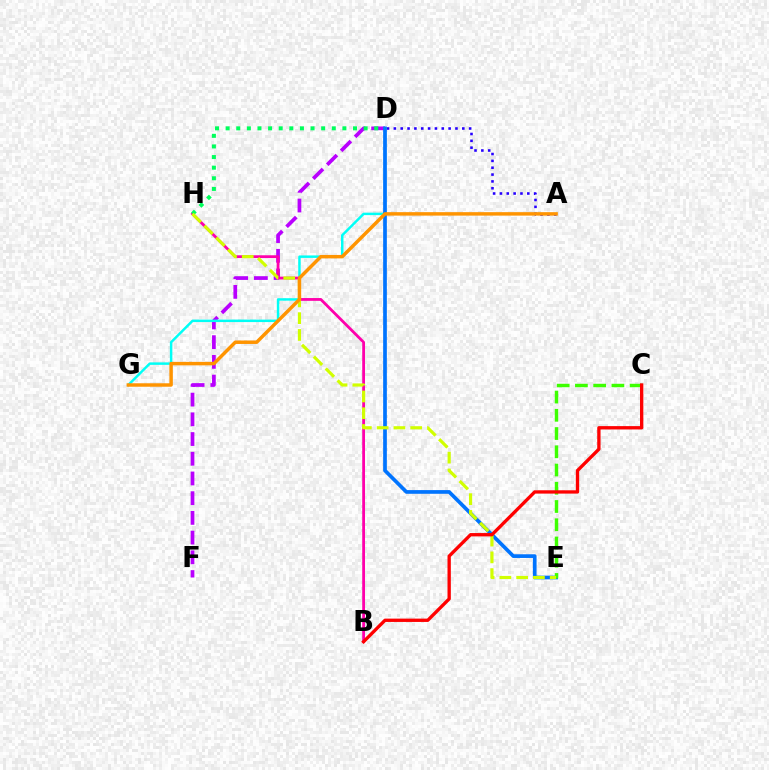{('D', 'F'): [{'color': '#b900ff', 'line_style': 'dashed', 'thickness': 2.68}], ('D', 'G'): [{'color': '#00fff6', 'line_style': 'solid', 'thickness': 1.78}], ('B', 'H'): [{'color': '#ff00ac', 'line_style': 'solid', 'thickness': 2.01}], ('A', 'D'): [{'color': '#2500ff', 'line_style': 'dotted', 'thickness': 1.86}], ('D', 'E'): [{'color': '#0074ff', 'line_style': 'solid', 'thickness': 2.66}], ('C', 'E'): [{'color': '#3dff00', 'line_style': 'dashed', 'thickness': 2.48}], ('D', 'H'): [{'color': '#00ff5c', 'line_style': 'dotted', 'thickness': 2.88}], ('E', 'H'): [{'color': '#d1ff00', 'line_style': 'dashed', 'thickness': 2.28}], ('A', 'G'): [{'color': '#ff9400', 'line_style': 'solid', 'thickness': 2.49}], ('B', 'C'): [{'color': '#ff0000', 'line_style': 'solid', 'thickness': 2.39}]}